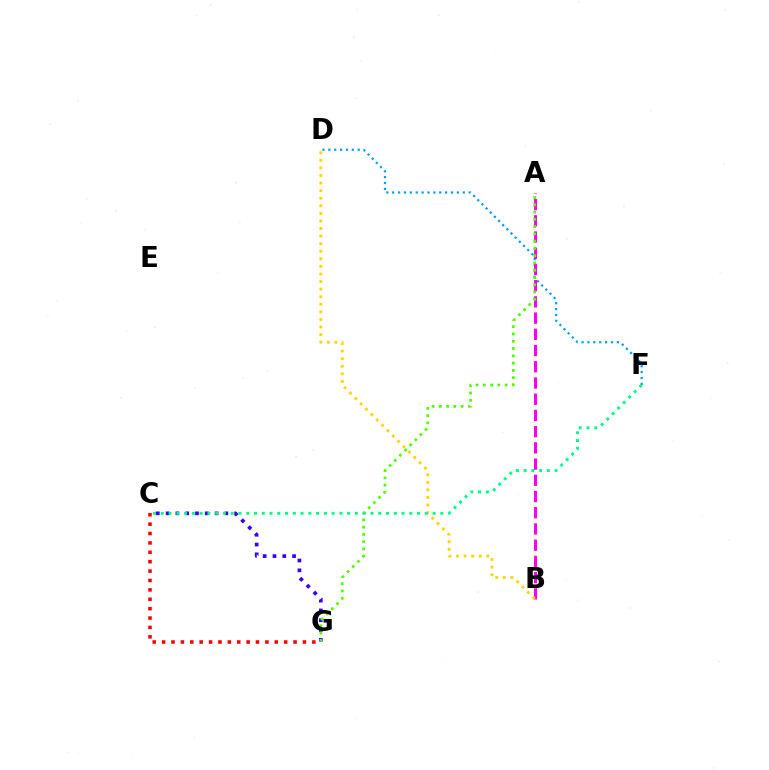{('D', 'F'): [{'color': '#009eff', 'line_style': 'dotted', 'thickness': 1.6}], ('C', 'G'): [{'color': '#3700ff', 'line_style': 'dotted', 'thickness': 2.66}, {'color': '#ff0000', 'line_style': 'dotted', 'thickness': 2.55}], ('A', 'B'): [{'color': '#ff00ed', 'line_style': 'dashed', 'thickness': 2.2}], ('A', 'G'): [{'color': '#4fff00', 'line_style': 'dotted', 'thickness': 1.97}], ('B', 'D'): [{'color': '#ffd500', 'line_style': 'dotted', 'thickness': 2.06}], ('C', 'F'): [{'color': '#00ff86', 'line_style': 'dotted', 'thickness': 2.11}]}